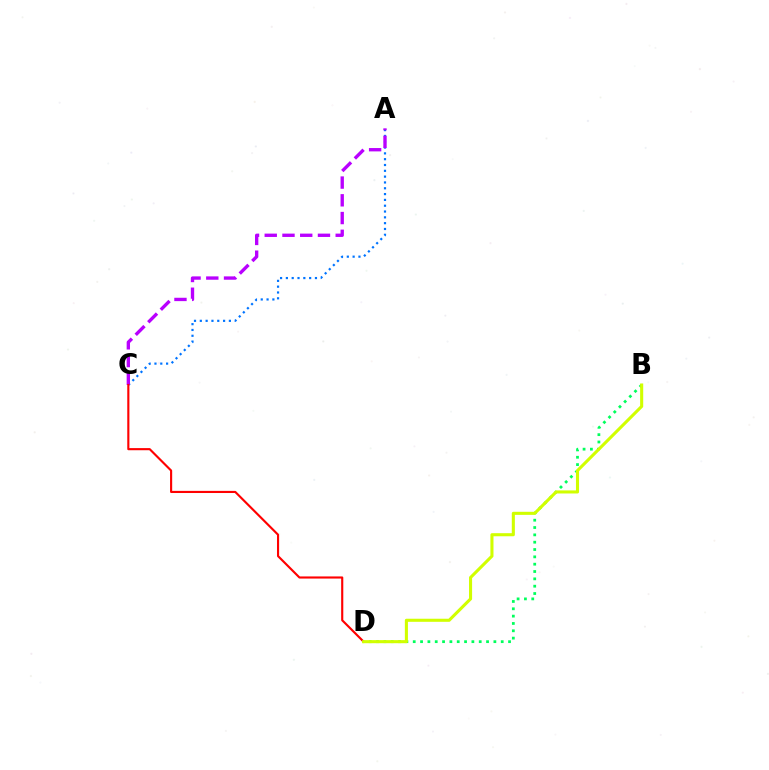{('B', 'D'): [{'color': '#00ff5c', 'line_style': 'dotted', 'thickness': 1.99}, {'color': '#d1ff00', 'line_style': 'solid', 'thickness': 2.22}], ('A', 'C'): [{'color': '#0074ff', 'line_style': 'dotted', 'thickness': 1.58}, {'color': '#b900ff', 'line_style': 'dashed', 'thickness': 2.41}], ('C', 'D'): [{'color': '#ff0000', 'line_style': 'solid', 'thickness': 1.54}]}